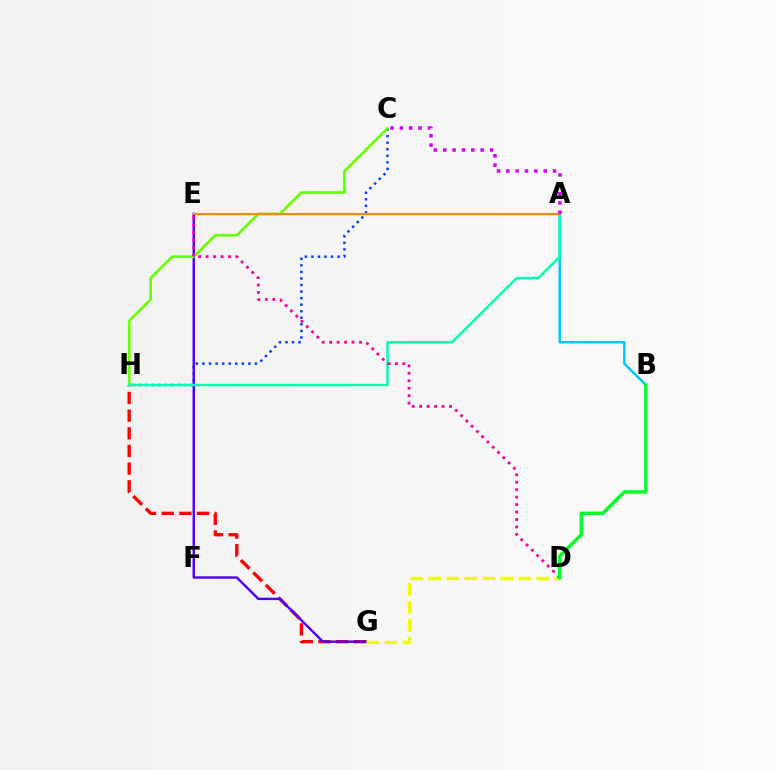{('C', 'H'): [{'color': '#003fff', 'line_style': 'dotted', 'thickness': 1.78}, {'color': '#66ff00', 'line_style': 'solid', 'thickness': 1.9}], ('G', 'H'): [{'color': '#ff0000', 'line_style': 'dashed', 'thickness': 2.4}], ('E', 'G'): [{'color': '#4f00ff', 'line_style': 'solid', 'thickness': 1.74}], ('D', 'G'): [{'color': '#eeff00', 'line_style': 'dashed', 'thickness': 2.44}], ('A', 'B'): [{'color': '#00c7ff', 'line_style': 'solid', 'thickness': 1.78}], ('A', 'H'): [{'color': '#00ffaf', 'line_style': 'solid', 'thickness': 1.75}], ('D', 'E'): [{'color': '#ff00a0', 'line_style': 'dotted', 'thickness': 2.02}], ('B', 'D'): [{'color': '#00ff27', 'line_style': 'solid', 'thickness': 2.48}], ('A', 'E'): [{'color': '#ff8800', 'line_style': 'solid', 'thickness': 1.52}], ('A', 'C'): [{'color': '#d600ff', 'line_style': 'dotted', 'thickness': 2.54}]}